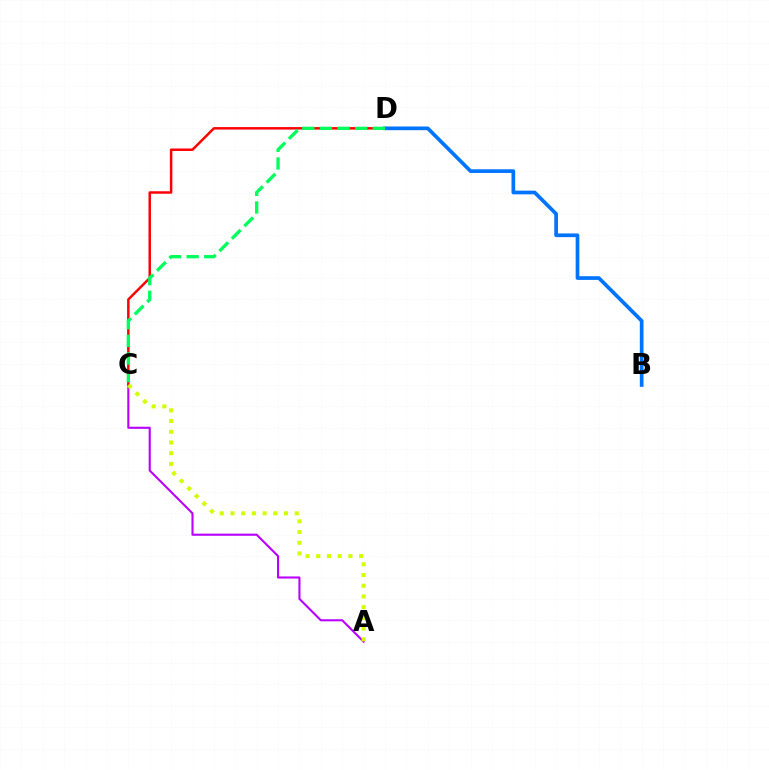{('A', 'C'): [{'color': '#b900ff', 'line_style': 'solid', 'thickness': 1.51}, {'color': '#d1ff00', 'line_style': 'dotted', 'thickness': 2.91}], ('C', 'D'): [{'color': '#ff0000', 'line_style': 'solid', 'thickness': 1.79}, {'color': '#00ff5c', 'line_style': 'dashed', 'thickness': 2.39}], ('B', 'D'): [{'color': '#0074ff', 'line_style': 'solid', 'thickness': 2.66}]}